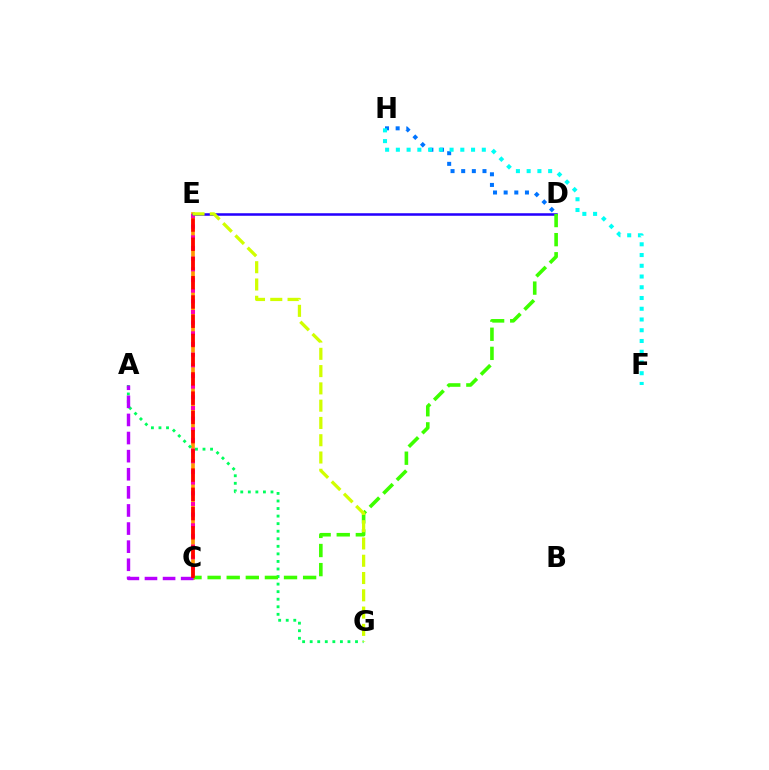{('D', 'H'): [{'color': '#0074ff', 'line_style': 'dotted', 'thickness': 2.89}], ('C', 'E'): [{'color': '#ff9400', 'line_style': 'solid', 'thickness': 2.65}, {'color': '#ff00ac', 'line_style': 'dotted', 'thickness': 2.9}, {'color': '#ff0000', 'line_style': 'dashed', 'thickness': 2.61}], ('A', 'G'): [{'color': '#00ff5c', 'line_style': 'dotted', 'thickness': 2.05}], ('D', 'E'): [{'color': '#2500ff', 'line_style': 'solid', 'thickness': 1.82}], ('C', 'D'): [{'color': '#3dff00', 'line_style': 'dashed', 'thickness': 2.59}], ('A', 'C'): [{'color': '#b900ff', 'line_style': 'dashed', 'thickness': 2.46}], ('F', 'H'): [{'color': '#00fff6', 'line_style': 'dotted', 'thickness': 2.92}], ('E', 'G'): [{'color': '#d1ff00', 'line_style': 'dashed', 'thickness': 2.35}]}